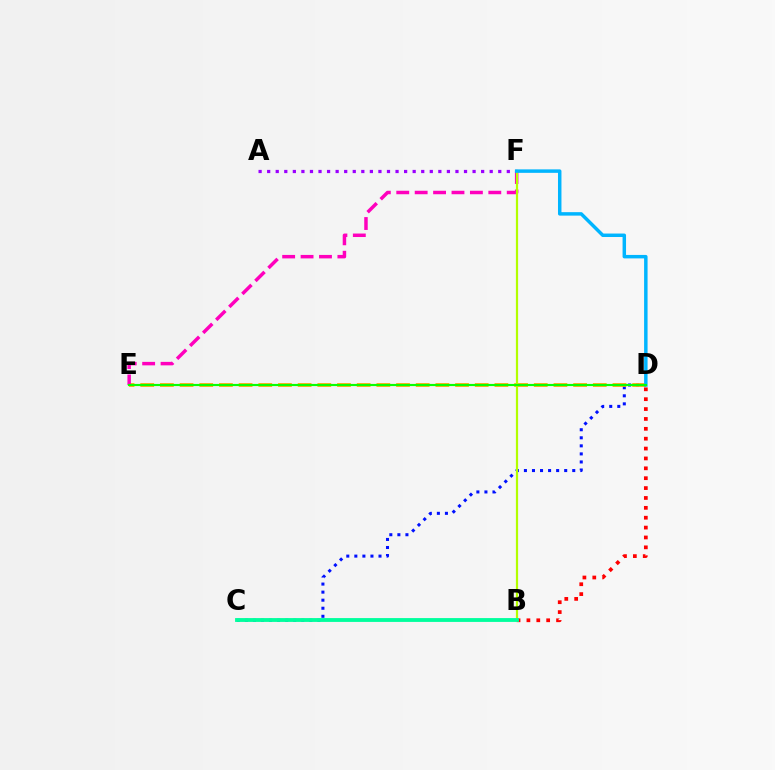{('C', 'D'): [{'color': '#0010ff', 'line_style': 'dotted', 'thickness': 2.19}], ('D', 'E'): [{'color': '#ffa500', 'line_style': 'dashed', 'thickness': 2.67}, {'color': '#08ff00', 'line_style': 'solid', 'thickness': 1.56}], ('B', 'D'): [{'color': '#ff0000', 'line_style': 'dotted', 'thickness': 2.68}], ('A', 'F'): [{'color': '#9b00ff', 'line_style': 'dotted', 'thickness': 2.33}], ('E', 'F'): [{'color': '#ff00bd', 'line_style': 'dashed', 'thickness': 2.5}], ('B', 'F'): [{'color': '#b3ff00', 'line_style': 'solid', 'thickness': 1.59}], ('D', 'F'): [{'color': '#00b5ff', 'line_style': 'solid', 'thickness': 2.5}], ('B', 'C'): [{'color': '#00ff9d', 'line_style': 'solid', 'thickness': 2.76}]}